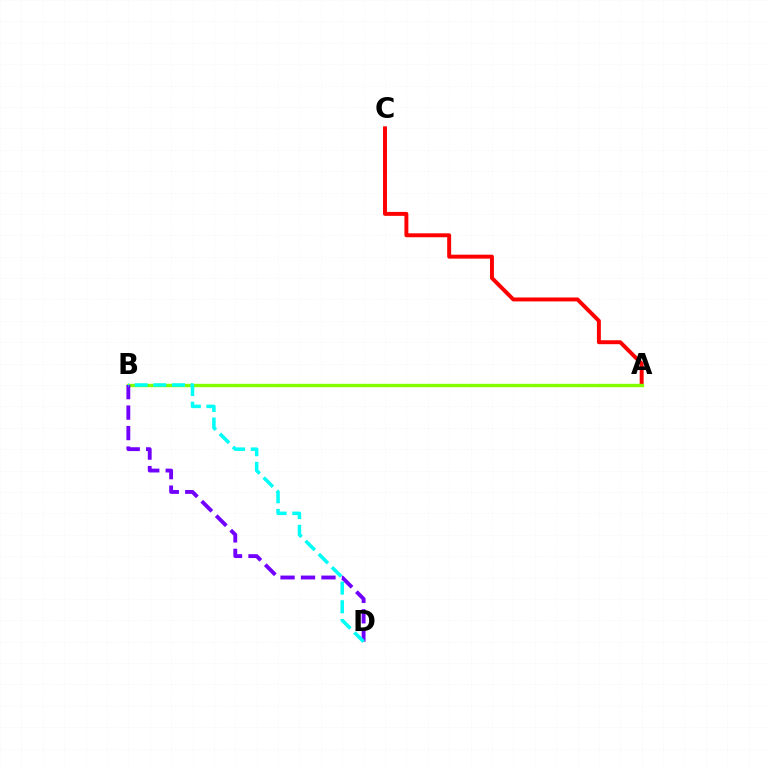{('A', 'C'): [{'color': '#ff0000', 'line_style': 'solid', 'thickness': 2.84}], ('A', 'B'): [{'color': '#84ff00', 'line_style': 'solid', 'thickness': 2.44}], ('B', 'D'): [{'color': '#7200ff', 'line_style': 'dashed', 'thickness': 2.78}, {'color': '#00fff6', 'line_style': 'dashed', 'thickness': 2.53}]}